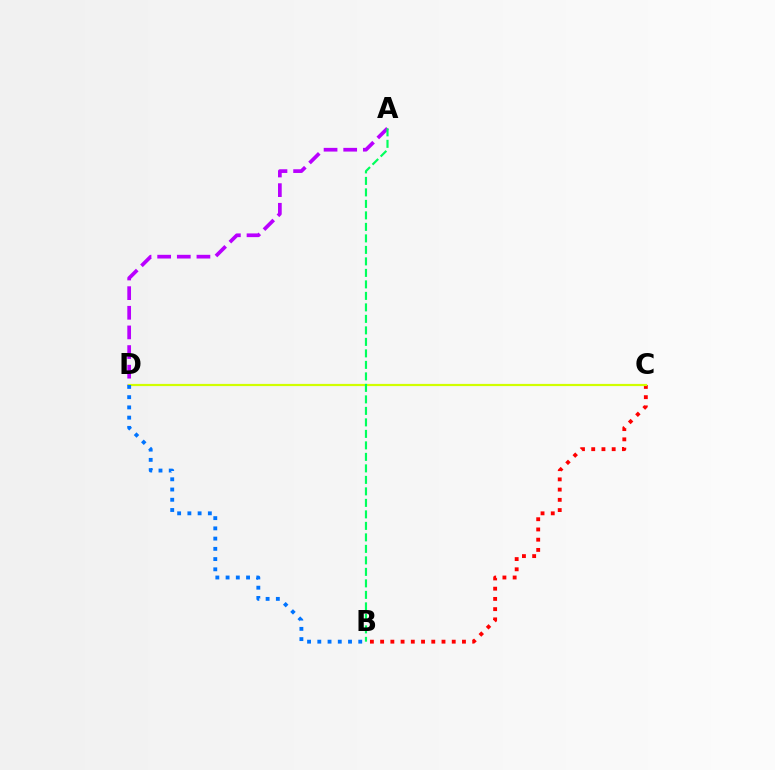{('A', 'D'): [{'color': '#b900ff', 'line_style': 'dashed', 'thickness': 2.67}], ('B', 'C'): [{'color': '#ff0000', 'line_style': 'dotted', 'thickness': 2.78}], ('C', 'D'): [{'color': '#d1ff00', 'line_style': 'solid', 'thickness': 1.58}], ('A', 'B'): [{'color': '#00ff5c', 'line_style': 'dashed', 'thickness': 1.56}], ('B', 'D'): [{'color': '#0074ff', 'line_style': 'dotted', 'thickness': 2.78}]}